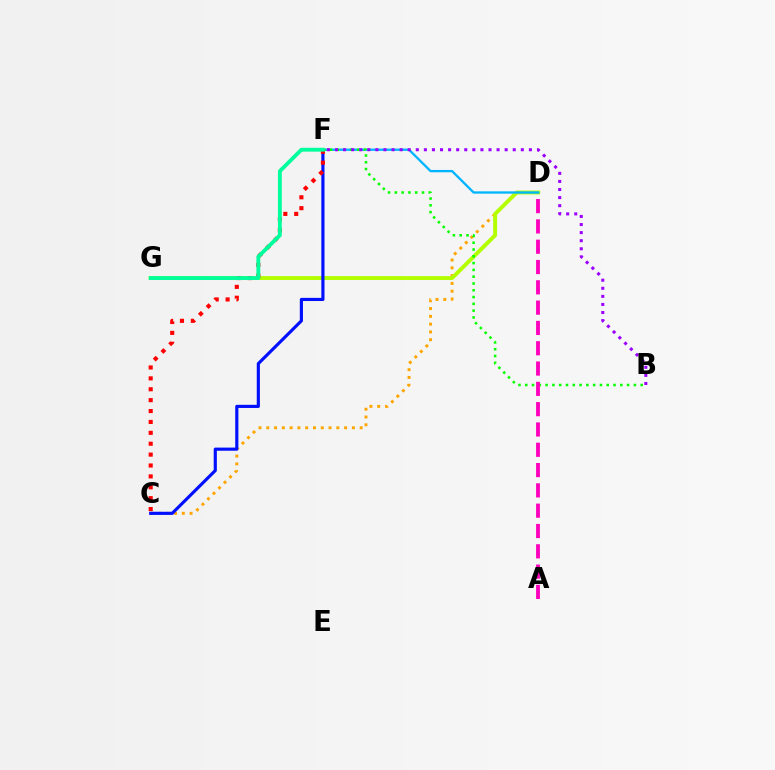{('C', 'D'): [{'color': '#ffa500', 'line_style': 'dotted', 'thickness': 2.11}], ('D', 'G'): [{'color': '#b3ff00', 'line_style': 'solid', 'thickness': 2.82}], ('C', 'F'): [{'color': '#0010ff', 'line_style': 'solid', 'thickness': 2.27}, {'color': '#ff0000', 'line_style': 'dotted', 'thickness': 2.96}], ('D', 'F'): [{'color': '#00b5ff', 'line_style': 'solid', 'thickness': 1.66}], ('B', 'F'): [{'color': '#08ff00', 'line_style': 'dotted', 'thickness': 1.84}, {'color': '#9b00ff', 'line_style': 'dotted', 'thickness': 2.19}], ('A', 'D'): [{'color': '#ff00bd', 'line_style': 'dashed', 'thickness': 2.76}], ('F', 'G'): [{'color': '#00ff9d', 'line_style': 'solid', 'thickness': 2.78}]}